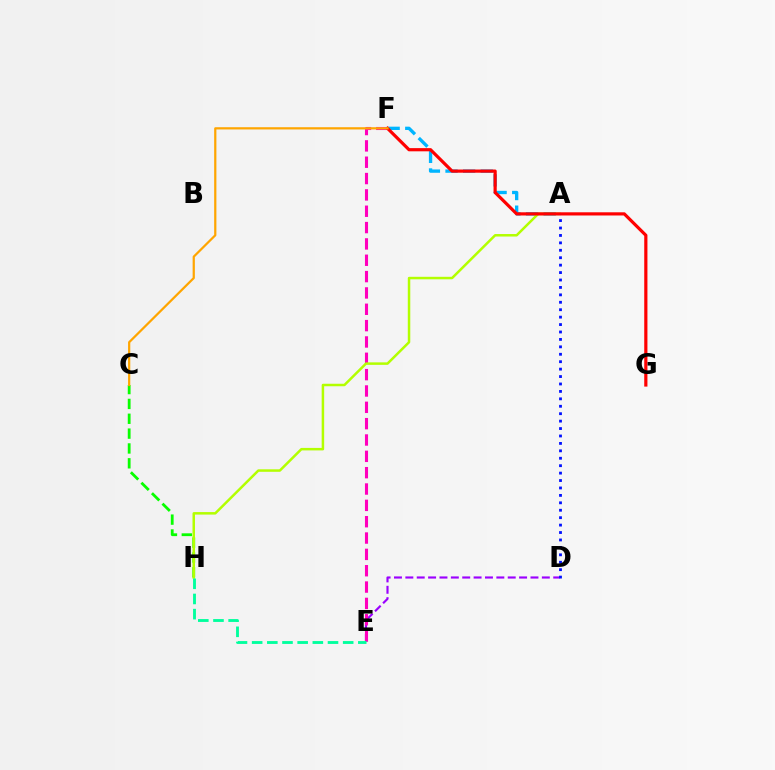{('D', 'E'): [{'color': '#9b00ff', 'line_style': 'dashed', 'thickness': 1.55}], ('E', 'F'): [{'color': '#ff00bd', 'line_style': 'dashed', 'thickness': 2.22}], ('A', 'F'): [{'color': '#00b5ff', 'line_style': 'dashed', 'thickness': 2.39}], ('C', 'H'): [{'color': '#08ff00', 'line_style': 'dashed', 'thickness': 2.02}], ('A', 'H'): [{'color': '#b3ff00', 'line_style': 'solid', 'thickness': 1.8}], ('F', 'G'): [{'color': '#ff0000', 'line_style': 'solid', 'thickness': 2.3}], ('A', 'D'): [{'color': '#0010ff', 'line_style': 'dotted', 'thickness': 2.02}], ('C', 'F'): [{'color': '#ffa500', 'line_style': 'solid', 'thickness': 1.6}], ('E', 'H'): [{'color': '#00ff9d', 'line_style': 'dashed', 'thickness': 2.06}]}